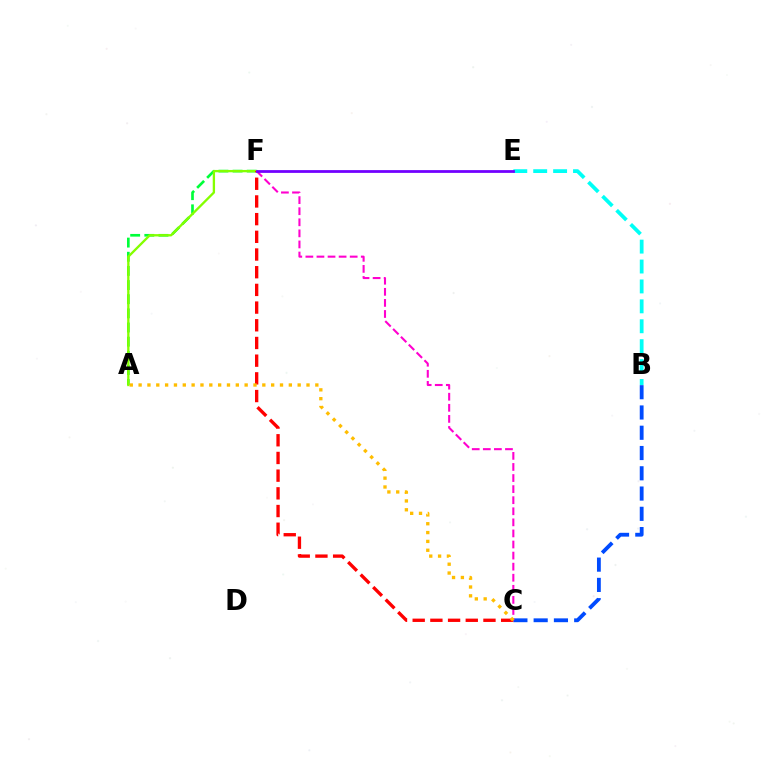{('B', 'C'): [{'color': '#004bff', 'line_style': 'dashed', 'thickness': 2.75}], ('A', 'F'): [{'color': '#00ff39', 'line_style': 'dashed', 'thickness': 1.92}, {'color': '#84ff00', 'line_style': 'solid', 'thickness': 1.67}], ('C', 'F'): [{'color': '#ff0000', 'line_style': 'dashed', 'thickness': 2.4}, {'color': '#ff00cf', 'line_style': 'dashed', 'thickness': 1.5}], ('B', 'E'): [{'color': '#00fff6', 'line_style': 'dashed', 'thickness': 2.71}], ('E', 'F'): [{'color': '#7200ff', 'line_style': 'solid', 'thickness': 2.0}], ('A', 'C'): [{'color': '#ffbd00', 'line_style': 'dotted', 'thickness': 2.4}]}